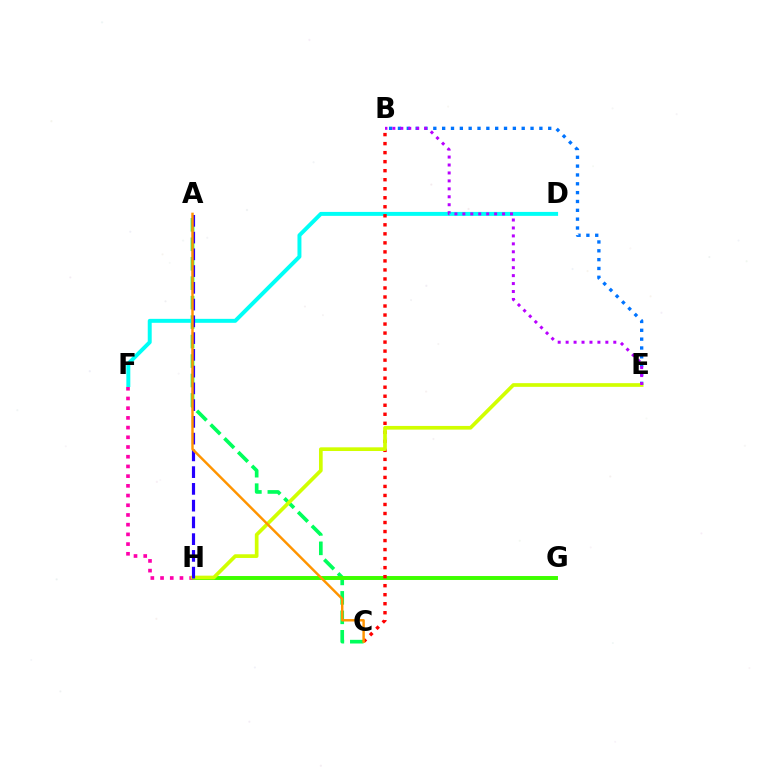{('A', 'C'): [{'color': '#00ff5c', 'line_style': 'dashed', 'thickness': 2.64}, {'color': '#ff9400', 'line_style': 'solid', 'thickness': 1.76}], ('G', 'H'): [{'color': '#3dff00', 'line_style': 'solid', 'thickness': 2.84}], ('B', 'E'): [{'color': '#0074ff', 'line_style': 'dotted', 'thickness': 2.4}, {'color': '#b900ff', 'line_style': 'dotted', 'thickness': 2.16}], ('F', 'H'): [{'color': '#ff00ac', 'line_style': 'dotted', 'thickness': 2.64}], ('D', 'F'): [{'color': '#00fff6', 'line_style': 'solid', 'thickness': 2.85}], ('B', 'C'): [{'color': '#ff0000', 'line_style': 'dotted', 'thickness': 2.45}], ('E', 'H'): [{'color': '#d1ff00', 'line_style': 'solid', 'thickness': 2.65}], ('A', 'H'): [{'color': '#2500ff', 'line_style': 'dashed', 'thickness': 2.28}]}